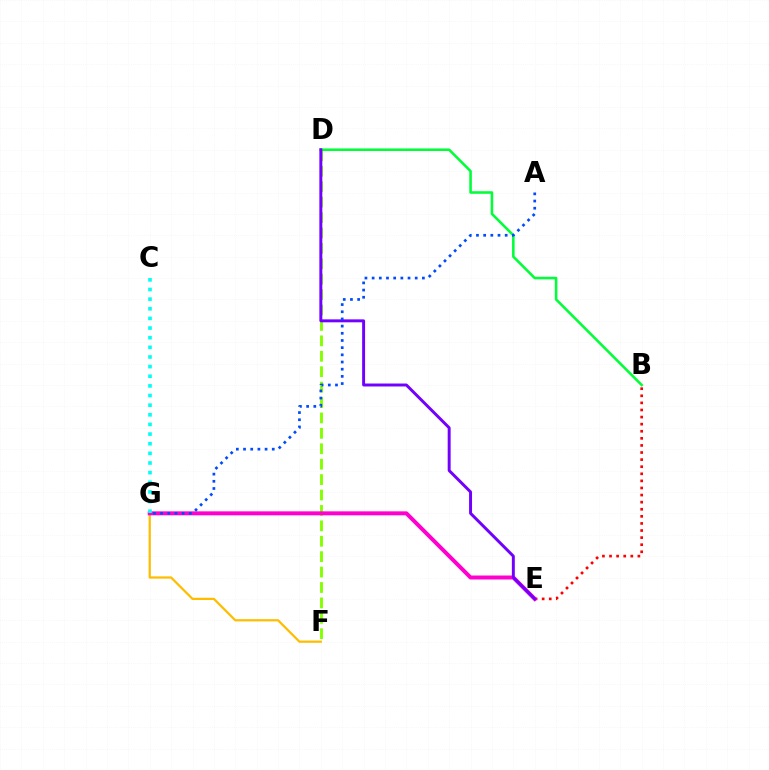{('D', 'F'): [{'color': '#84ff00', 'line_style': 'dashed', 'thickness': 2.09}], ('B', 'E'): [{'color': '#ff0000', 'line_style': 'dotted', 'thickness': 1.93}], ('F', 'G'): [{'color': '#ffbd00', 'line_style': 'solid', 'thickness': 1.61}], ('E', 'G'): [{'color': '#ff00cf', 'line_style': 'solid', 'thickness': 2.86}], ('C', 'G'): [{'color': '#00fff6', 'line_style': 'dotted', 'thickness': 2.62}], ('B', 'D'): [{'color': '#00ff39', 'line_style': 'solid', 'thickness': 1.85}], ('D', 'E'): [{'color': '#7200ff', 'line_style': 'solid', 'thickness': 2.13}], ('A', 'G'): [{'color': '#004bff', 'line_style': 'dotted', 'thickness': 1.95}]}